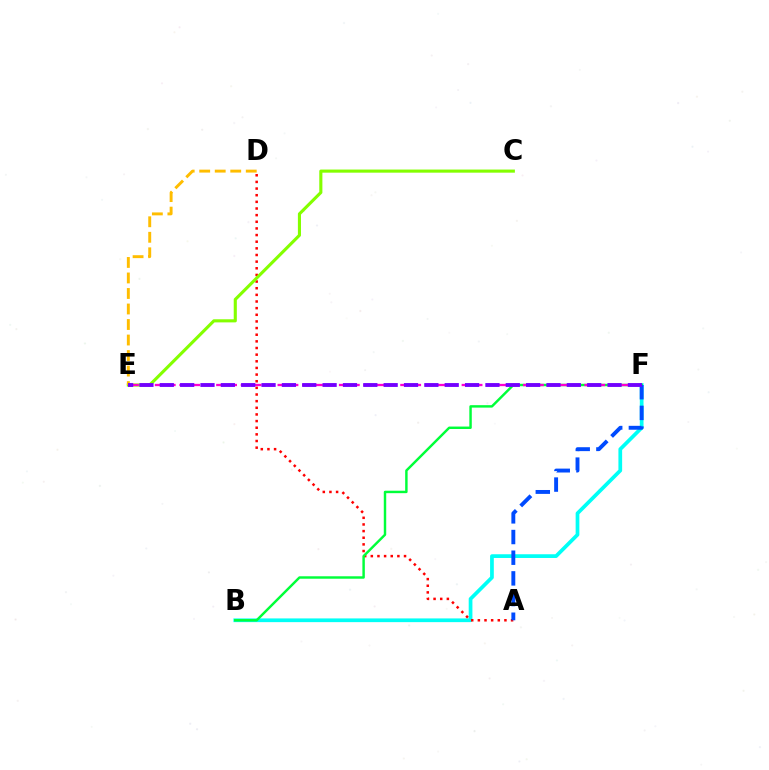{('B', 'F'): [{'color': '#00fff6', 'line_style': 'solid', 'thickness': 2.68}, {'color': '#00ff39', 'line_style': 'solid', 'thickness': 1.76}], ('A', 'D'): [{'color': '#ff0000', 'line_style': 'dotted', 'thickness': 1.81}], ('A', 'F'): [{'color': '#004bff', 'line_style': 'dashed', 'thickness': 2.81}], ('C', 'E'): [{'color': '#84ff00', 'line_style': 'solid', 'thickness': 2.24}], ('E', 'F'): [{'color': '#ff00cf', 'line_style': 'dashed', 'thickness': 1.67}, {'color': '#7200ff', 'line_style': 'dashed', 'thickness': 2.76}], ('D', 'E'): [{'color': '#ffbd00', 'line_style': 'dashed', 'thickness': 2.11}]}